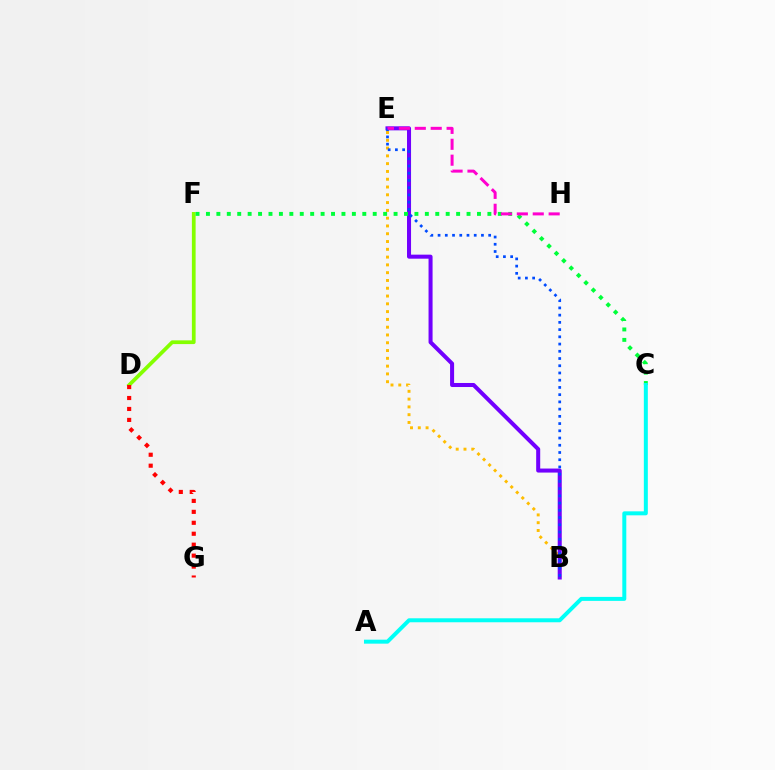{('B', 'E'): [{'color': '#ffbd00', 'line_style': 'dotted', 'thickness': 2.12}, {'color': '#7200ff', 'line_style': 'solid', 'thickness': 2.9}, {'color': '#004bff', 'line_style': 'dotted', 'thickness': 1.96}], ('D', 'F'): [{'color': '#84ff00', 'line_style': 'solid', 'thickness': 2.69}], ('C', 'F'): [{'color': '#00ff39', 'line_style': 'dotted', 'thickness': 2.83}], ('D', 'G'): [{'color': '#ff0000', 'line_style': 'dotted', 'thickness': 2.97}], ('E', 'H'): [{'color': '#ff00cf', 'line_style': 'dashed', 'thickness': 2.16}], ('A', 'C'): [{'color': '#00fff6', 'line_style': 'solid', 'thickness': 2.86}]}